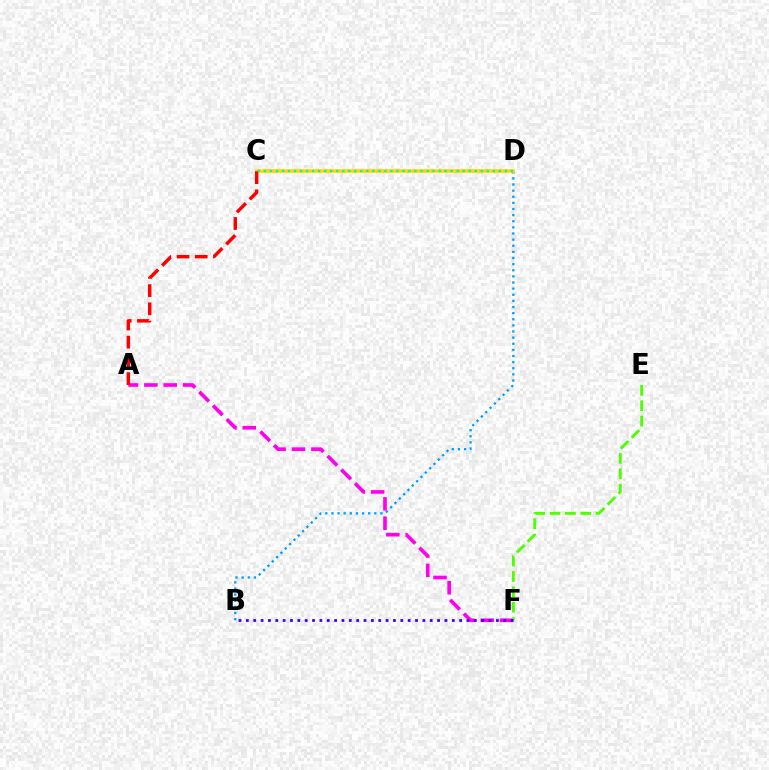{('B', 'D'): [{'color': '#009eff', 'line_style': 'dotted', 'thickness': 1.66}], ('A', 'F'): [{'color': '#ff00ed', 'line_style': 'dashed', 'thickness': 2.63}], ('C', 'D'): [{'color': '#ffd500', 'line_style': 'solid', 'thickness': 2.56}, {'color': '#00ff86', 'line_style': 'dotted', 'thickness': 1.64}], ('E', 'F'): [{'color': '#4fff00', 'line_style': 'dashed', 'thickness': 2.09}], ('A', 'C'): [{'color': '#ff0000', 'line_style': 'dashed', 'thickness': 2.48}], ('B', 'F'): [{'color': '#3700ff', 'line_style': 'dotted', 'thickness': 2.0}]}